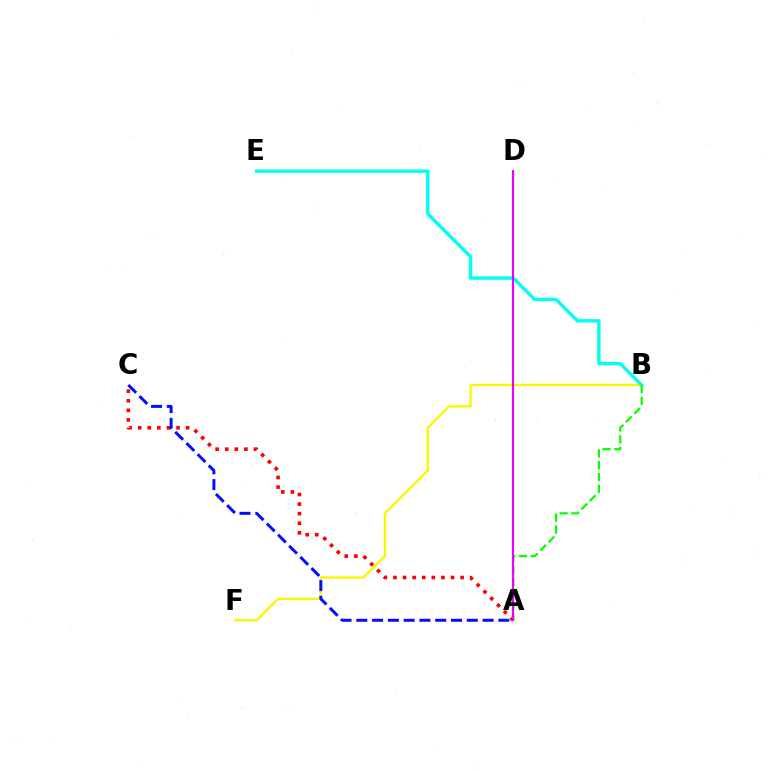{('B', 'F'): [{'color': '#fcf500', 'line_style': 'solid', 'thickness': 1.68}], ('B', 'E'): [{'color': '#00fff6', 'line_style': 'solid', 'thickness': 2.46}], ('A', 'C'): [{'color': '#ff0000', 'line_style': 'dotted', 'thickness': 2.61}, {'color': '#0010ff', 'line_style': 'dashed', 'thickness': 2.14}], ('A', 'B'): [{'color': '#08ff00', 'line_style': 'dashed', 'thickness': 1.61}], ('A', 'D'): [{'color': '#ee00ff', 'line_style': 'solid', 'thickness': 1.53}]}